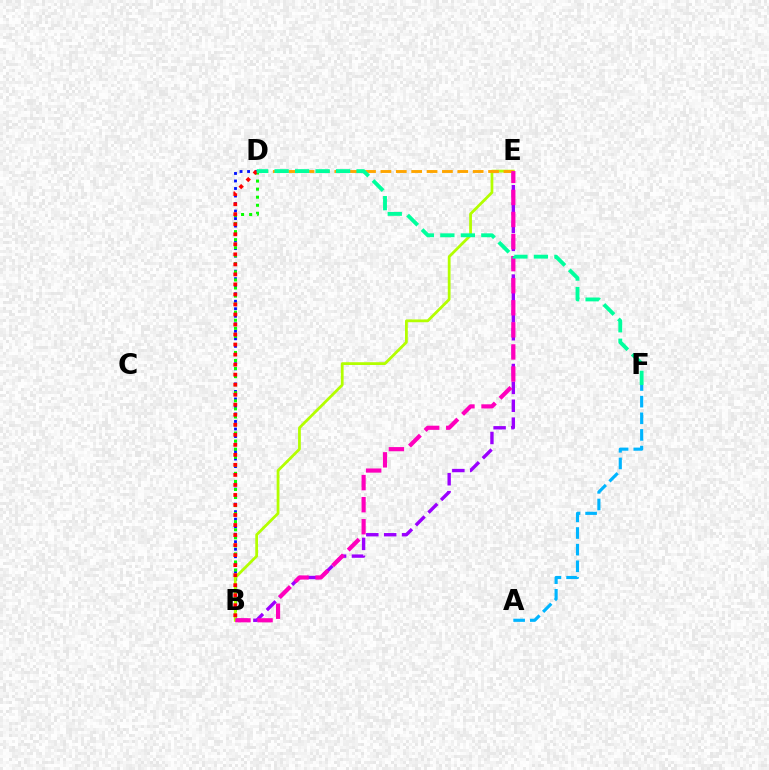{('A', 'F'): [{'color': '#00b5ff', 'line_style': 'dashed', 'thickness': 2.26}], ('B', 'D'): [{'color': '#0010ff', 'line_style': 'dotted', 'thickness': 2.04}, {'color': '#08ff00', 'line_style': 'dotted', 'thickness': 2.19}, {'color': '#ff0000', 'line_style': 'dotted', 'thickness': 2.72}], ('B', 'E'): [{'color': '#9b00ff', 'line_style': 'dashed', 'thickness': 2.43}, {'color': '#b3ff00', 'line_style': 'solid', 'thickness': 2.0}, {'color': '#ff00bd', 'line_style': 'dashed', 'thickness': 3.0}], ('D', 'E'): [{'color': '#ffa500', 'line_style': 'dashed', 'thickness': 2.09}], ('D', 'F'): [{'color': '#00ff9d', 'line_style': 'dashed', 'thickness': 2.78}]}